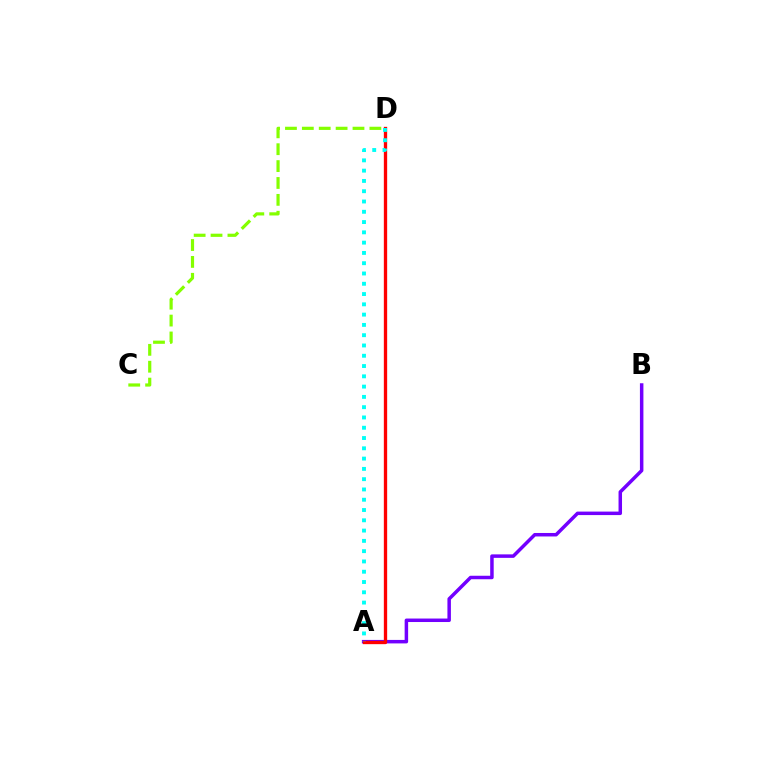{('A', 'B'): [{'color': '#7200ff', 'line_style': 'solid', 'thickness': 2.51}], ('A', 'D'): [{'color': '#ff0000', 'line_style': 'solid', 'thickness': 2.39}, {'color': '#00fff6', 'line_style': 'dotted', 'thickness': 2.79}], ('C', 'D'): [{'color': '#84ff00', 'line_style': 'dashed', 'thickness': 2.29}]}